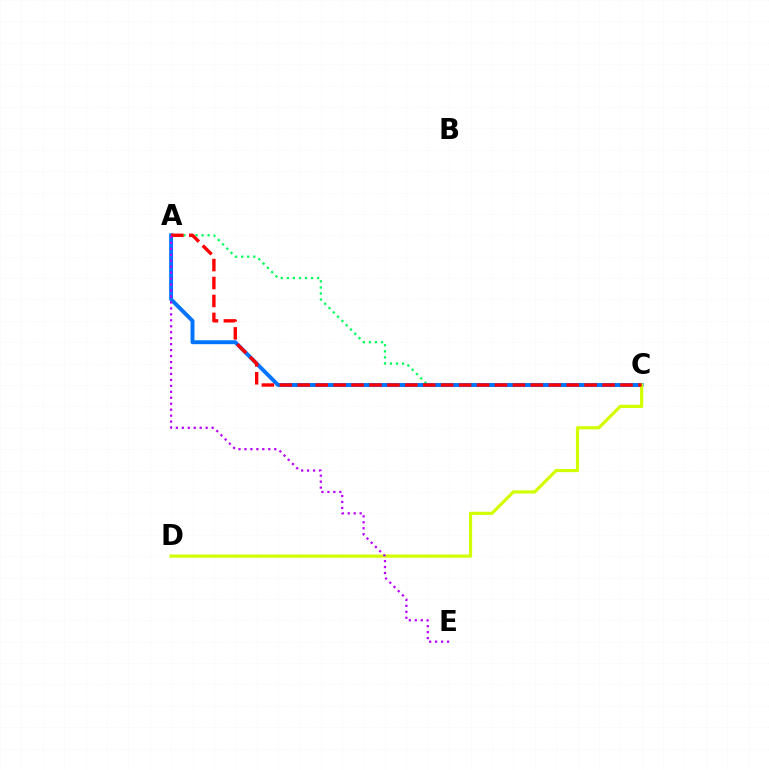{('A', 'C'): [{'color': '#00ff5c', 'line_style': 'dotted', 'thickness': 1.65}, {'color': '#0074ff', 'line_style': 'solid', 'thickness': 2.81}, {'color': '#ff0000', 'line_style': 'dashed', 'thickness': 2.44}], ('C', 'D'): [{'color': '#d1ff00', 'line_style': 'solid', 'thickness': 2.29}], ('A', 'E'): [{'color': '#b900ff', 'line_style': 'dotted', 'thickness': 1.62}]}